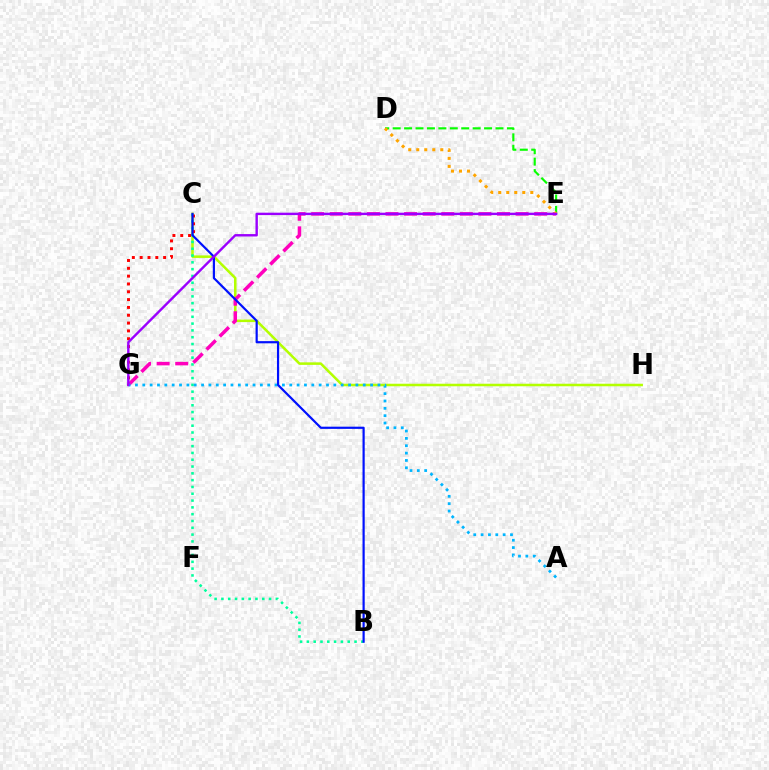{('C', 'H'): [{'color': '#b3ff00', 'line_style': 'solid', 'thickness': 1.82}], ('B', 'C'): [{'color': '#00ff9d', 'line_style': 'dotted', 'thickness': 1.85}, {'color': '#0010ff', 'line_style': 'solid', 'thickness': 1.58}], ('D', 'E'): [{'color': '#08ff00', 'line_style': 'dashed', 'thickness': 1.55}, {'color': '#ffa500', 'line_style': 'dotted', 'thickness': 2.18}], ('C', 'G'): [{'color': '#ff0000', 'line_style': 'dotted', 'thickness': 2.13}], ('E', 'G'): [{'color': '#ff00bd', 'line_style': 'dashed', 'thickness': 2.52}, {'color': '#9b00ff', 'line_style': 'solid', 'thickness': 1.73}], ('A', 'G'): [{'color': '#00b5ff', 'line_style': 'dotted', 'thickness': 2.0}]}